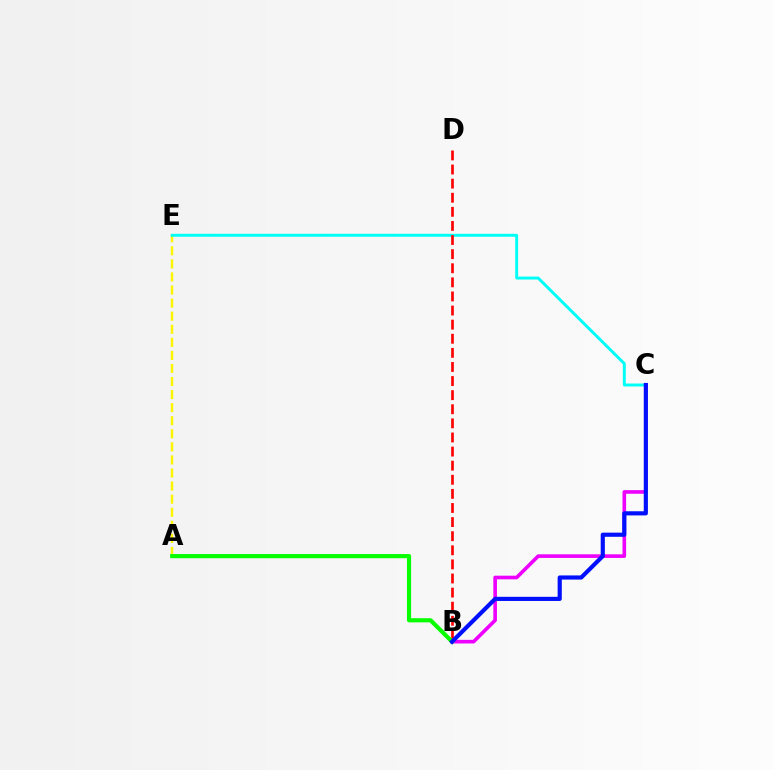{('B', 'C'): [{'color': '#ee00ff', 'line_style': 'solid', 'thickness': 2.61}, {'color': '#0010ff', 'line_style': 'solid', 'thickness': 2.99}], ('A', 'E'): [{'color': '#fcf500', 'line_style': 'dashed', 'thickness': 1.78}], ('C', 'E'): [{'color': '#00fff6', 'line_style': 'solid', 'thickness': 2.11}], ('B', 'D'): [{'color': '#ff0000', 'line_style': 'dashed', 'thickness': 1.92}], ('A', 'B'): [{'color': '#08ff00', 'line_style': 'solid', 'thickness': 2.99}]}